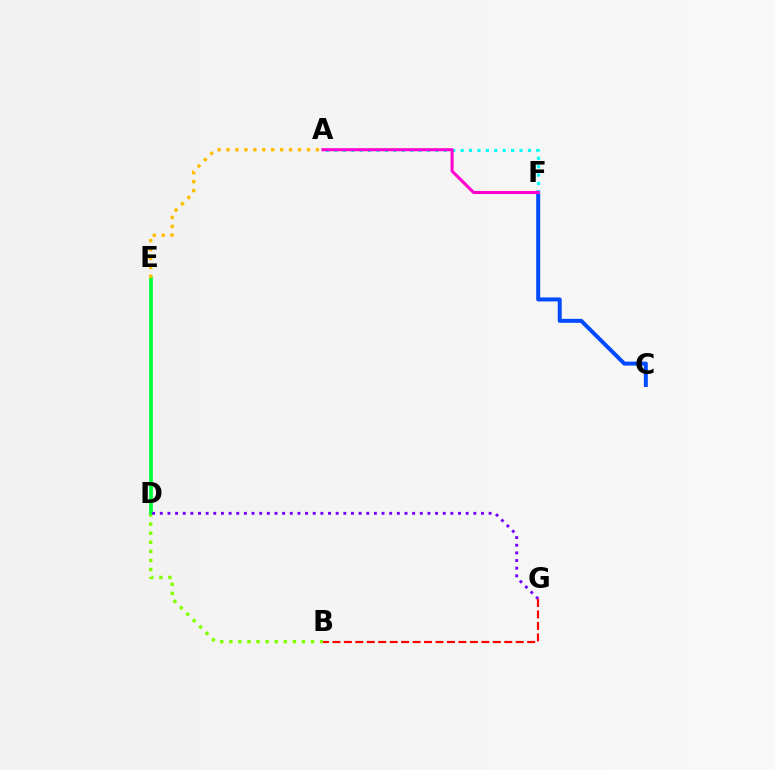{('B', 'D'): [{'color': '#84ff00', 'line_style': 'dotted', 'thickness': 2.47}], ('C', 'F'): [{'color': '#004bff', 'line_style': 'solid', 'thickness': 2.86}], ('D', 'E'): [{'color': '#00ff39', 'line_style': 'solid', 'thickness': 2.69}], ('A', 'F'): [{'color': '#00fff6', 'line_style': 'dotted', 'thickness': 2.29}, {'color': '#ff00cf', 'line_style': 'solid', 'thickness': 2.2}], ('D', 'G'): [{'color': '#7200ff', 'line_style': 'dotted', 'thickness': 2.08}], ('B', 'G'): [{'color': '#ff0000', 'line_style': 'dashed', 'thickness': 1.56}], ('A', 'E'): [{'color': '#ffbd00', 'line_style': 'dotted', 'thickness': 2.43}]}